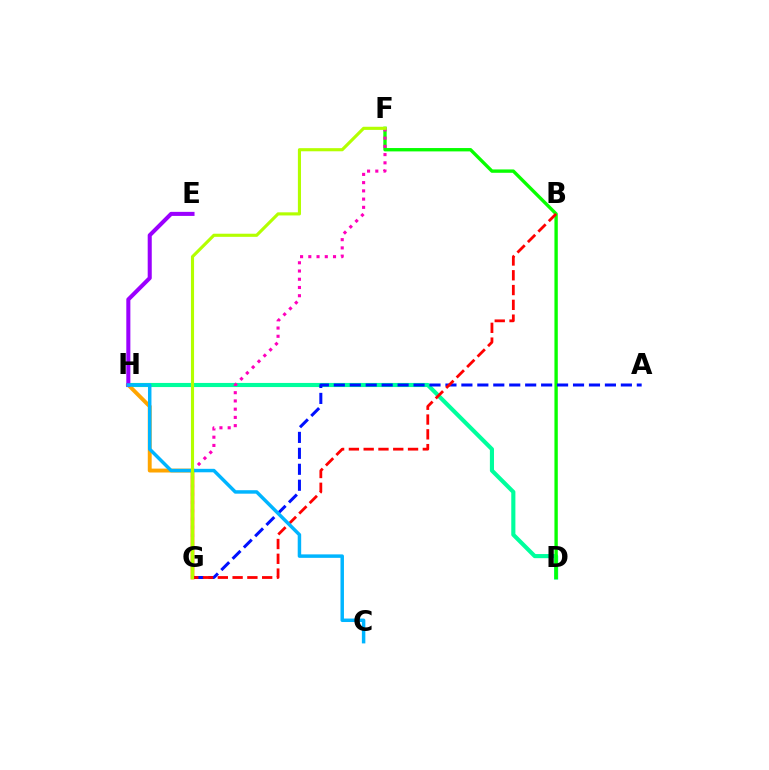{('D', 'H'): [{'color': '#00ff9d', 'line_style': 'solid', 'thickness': 2.97}], ('G', 'H'): [{'color': '#ffa500', 'line_style': 'solid', 'thickness': 2.8}], ('D', 'F'): [{'color': '#08ff00', 'line_style': 'solid', 'thickness': 2.42}], ('A', 'G'): [{'color': '#0010ff', 'line_style': 'dashed', 'thickness': 2.17}], ('E', 'H'): [{'color': '#9b00ff', 'line_style': 'solid', 'thickness': 2.92}], ('F', 'G'): [{'color': '#ff00bd', 'line_style': 'dotted', 'thickness': 2.24}, {'color': '#b3ff00', 'line_style': 'solid', 'thickness': 2.25}], ('B', 'G'): [{'color': '#ff0000', 'line_style': 'dashed', 'thickness': 2.01}], ('C', 'H'): [{'color': '#00b5ff', 'line_style': 'solid', 'thickness': 2.5}]}